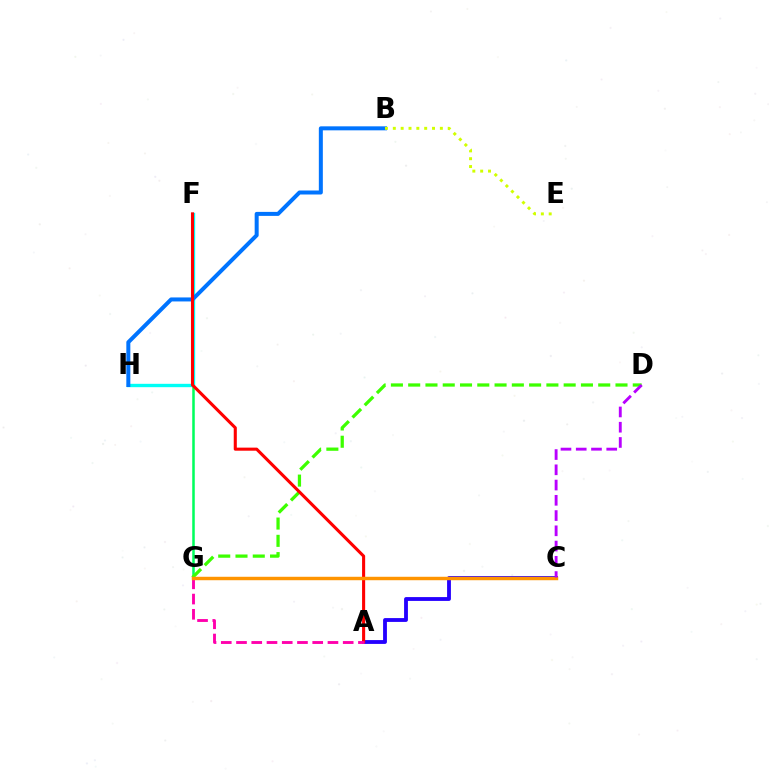{('F', 'G'): [{'color': '#00ff5c', 'line_style': 'solid', 'thickness': 1.82}], ('A', 'C'): [{'color': '#2500ff', 'line_style': 'solid', 'thickness': 2.76}], ('D', 'G'): [{'color': '#3dff00', 'line_style': 'dashed', 'thickness': 2.35}], ('F', 'H'): [{'color': '#00fff6', 'line_style': 'solid', 'thickness': 2.42}], ('B', 'H'): [{'color': '#0074ff', 'line_style': 'solid', 'thickness': 2.88}], ('A', 'F'): [{'color': '#ff0000', 'line_style': 'solid', 'thickness': 2.22}], ('B', 'E'): [{'color': '#d1ff00', 'line_style': 'dotted', 'thickness': 2.13}], ('A', 'G'): [{'color': '#ff00ac', 'line_style': 'dashed', 'thickness': 2.07}], ('C', 'G'): [{'color': '#ff9400', 'line_style': 'solid', 'thickness': 2.48}], ('C', 'D'): [{'color': '#b900ff', 'line_style': 'dashed', 'thickness': 2.07}]}